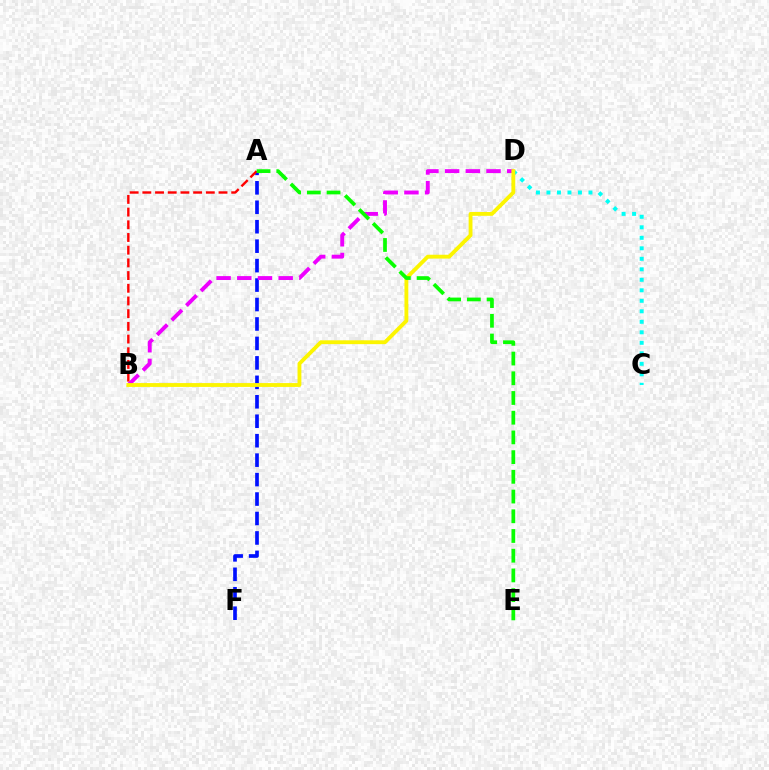{('A', 'F'): [{'color': '#0010ff', 'line_style': 'dashed', 'thickness': 2.64}], ('C', 'D'): [{'color': '#00fff6', 'line_style': 'dotted', 'thickness': 2.85}], ('B', 'D'): [{'color': '#ee00ff', 'line_style': 'dashed', 'thickness': 2.81}, {'color': '#fcf500', 'line_style': 'solid', 'thickness': 2.77}], ('A', 'B'): [{'color': '#ff0000', 'line_style': 'dashed', 'thickness': 1.72}], ('A', 'E'): [{'color': '#08ff00', 'line_style': 'dashed', 'thickness': 2.68}]}